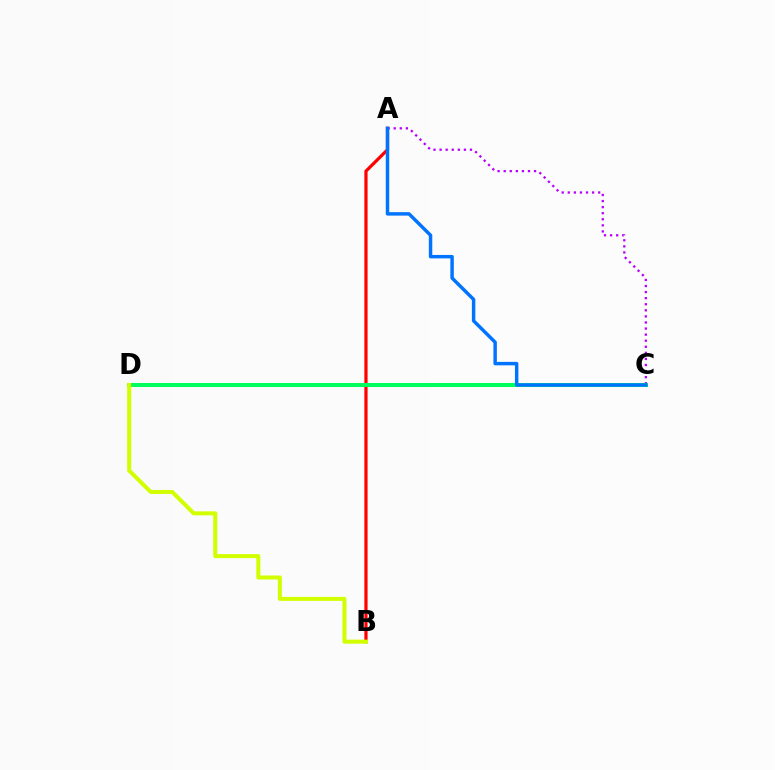{('A', 'C'): [{'color': '#b900ff', 'line_style': 'dotted', 'thickness': 1.65}, {'color': '#0074ff', 'line_style': 'solid', 'thickness': 2.48}], ('A', 'B'): [{'color': '#ff0000', 'line_style': 'solid', 'thickness': 2.31}], ('C', 'D'): [{'color': '#00ff5c', 'line_style': 'solid', 'thickness': 2.9}], ('B', 'D'): [{'color': '#d1ff00', 'line_style': 'solid', 'thickness': 2.9}]}